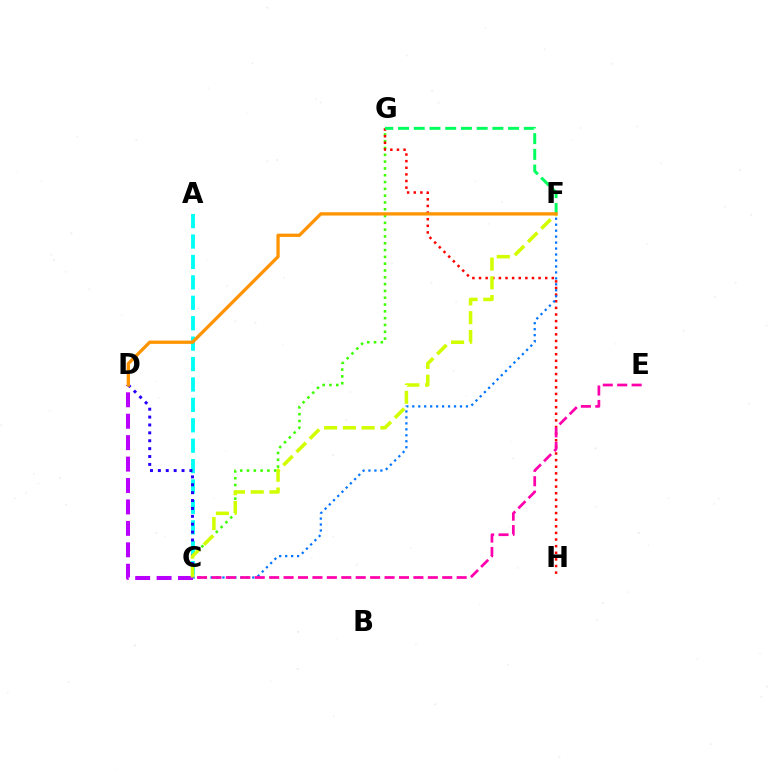{('C', 'G'): [{'color': '#3dff00', 'line_style': 'dotted', 'thickness': 1.85}], ('G', 'H'): [{'color': '#ff0000', 'line_style': 'dotted', 'thickness': 1.8}], ('C', 'F'): [{'color': '#0074ff', 'line_style': 'dotted', 'thickness': 1.62}, {'color': '#d1ff00', 'line_style': 'dashed', 'thickness': 2.55}], ('C', 'D'): [{'color': '#b900ff', 'line_style': 'dashed', 'thickness': 2.91}, {'color': '#2500ff', 'line_style': 'dotted', 'thickness': 2.14}], ('F', 'G'): [{'color': '#00ff5c', 'line_style': 'dashed', 'thickness': 2.14}], ('A', 'C'): [{'color': '#00fff6', 'line_style': 'dashed', 'thickness': 2.77}], ('D', 'F'): [{'color': '#ff9400', 'line_style': 'solid', 'thickness': 2.36}], ('C', 'E'): [{'color': '#ff00ac', 'line_style': 'dashed', 'thickness': 1.96}]}